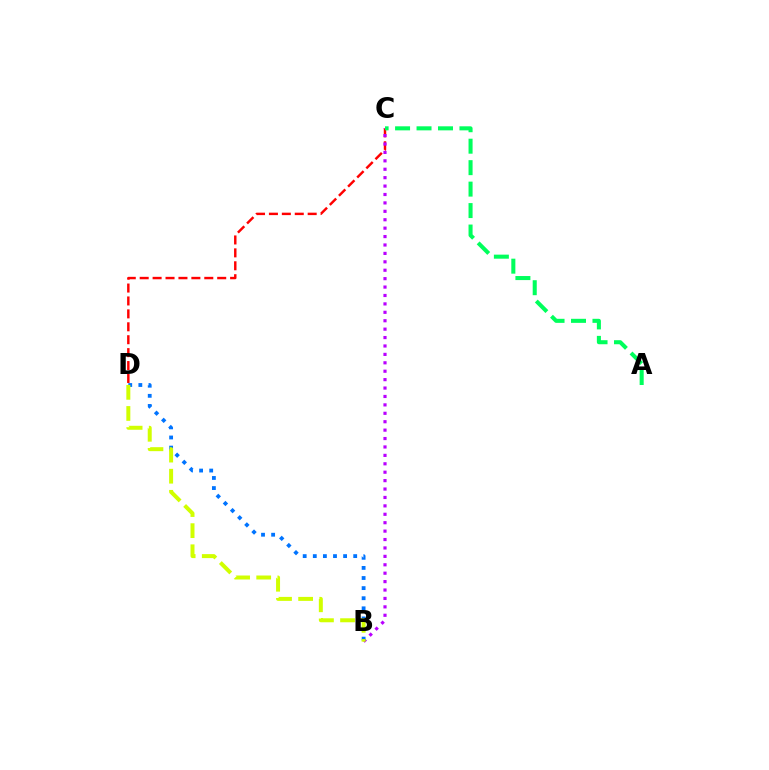{('C', 'D'): [{'color': '#ff0000', 'line_style': 'dashed', 'thickness': 1.76}], ('B', 'C'): [{'color': '#b900ff', 'line_style': 'dotted', 'thickness': 2.29}], ('B', 'D'): [{'color': '#0074ff', 'line_style': 'dotted', 'thickness': 2.75}, {'color': '#d1ff00', 'line_style': 'dashed', 'thickness': 2.87}], ('A', 'C'): [{'color': '#00ff5c', 'line_style': 'dashed', 'thickness': 2.92}]}